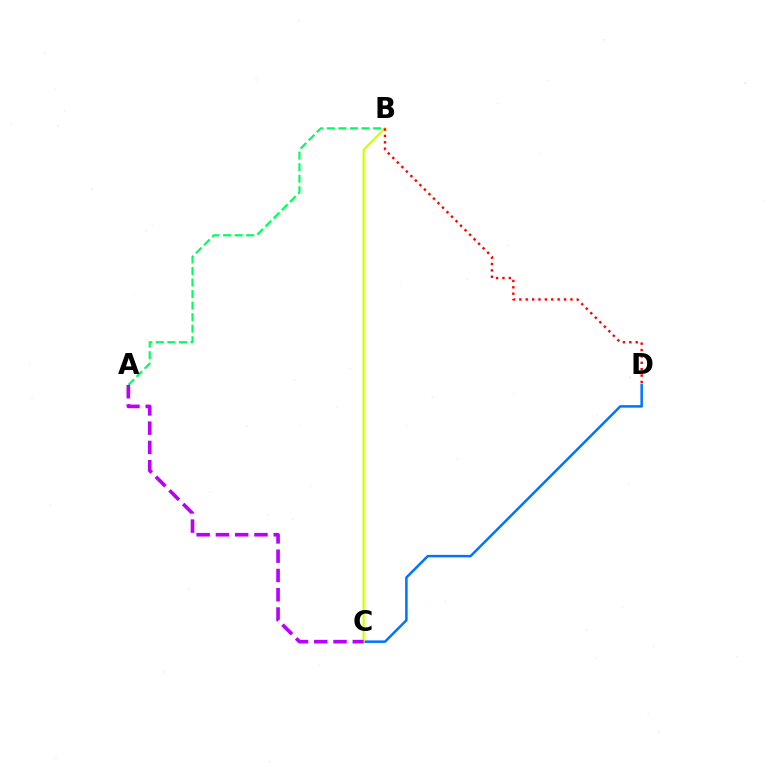{('C', 'D'): [{'color': '#0074ff', 'line_style': 'solid', 'thickness': 1.8}], ('A', 'B'): [{'color': '#00ff5c', 'line_style': 'dashed', 'thickness': 1.57}], ('B', 'C'): [{'color': '#d1ff00', 'line_style': 'solid', 'thickness': 1.59}], ('A', 'C'): [{'color': '#b900ff', 'line_style': 'dashed', 'thickness': 2.62}], ('B', 'D'): [{'color': '#ff0000', 'line_style': 'dotted', 'thickness': 1.73}]}